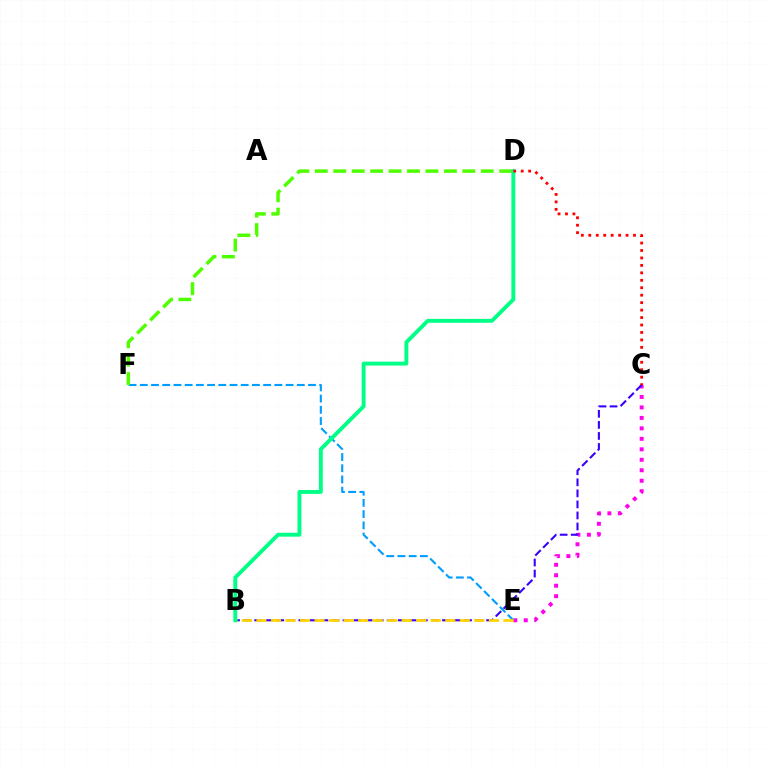{('C', 'E'): [{'color': '#ff00ed', 'line_style': 'dotted', 'thickness': 2.85}], ('E', 'F'): [{'color': '#009eff', 'line_style': 'dashed', 'thickness': 1.52}], ('B', 'C'): [{'color': '#3700ff', 'line_style': 'dashed', 'thickness': 1.5}], ('D', 'F'): [{'color': '#4fff00', 'line_style': 'dashed', 'thickness': 2.5}], ('B', 'E'): [{'color': '#ffd500', 'line_style': 'dashed', 'thickness': 1.97}], ('B', 'D'): [{'color': '#00ff86', 'line_style': 'solid', 'thickness': 2.81}], ('C', 'D'): [{'color': '#ff0000', 'line_style': 'dotted', 'thickness': 2.02}]}